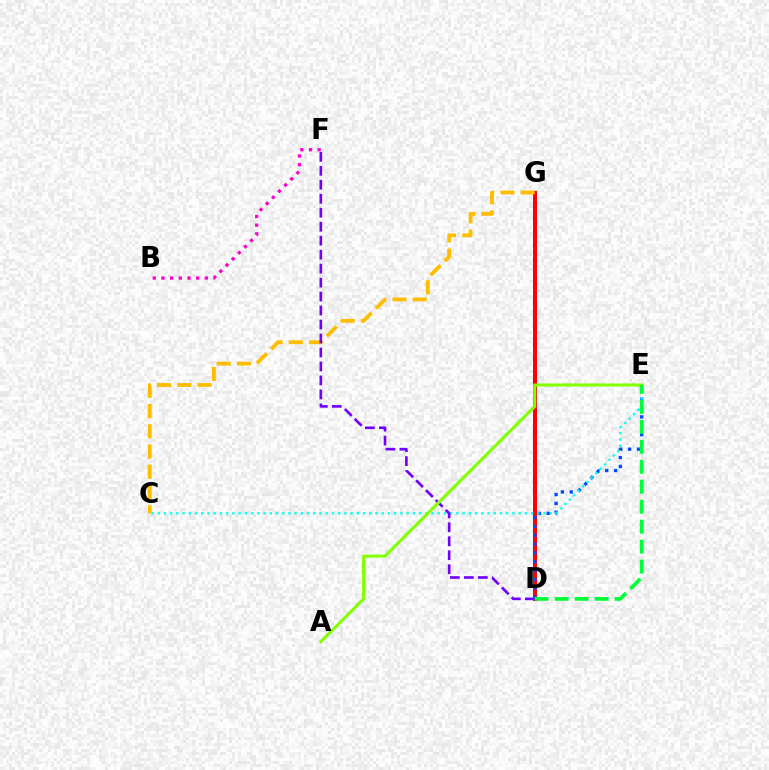{('D', 'G'): [{'color': '#ff0000', 'line_style': 'solid', 'thickness': 2.89}], ('C', 'G'): [{'color': '#ffbd00', 'line_style': 'dashed', 'thickness': 2.75}], ('B', 'F'): [{'color': '#ff00cf', 'line_style': 'dotted', 'thickness': 2.36}], ('D', 'E'): [{'color': '#004bff', 'line_style': 'dotted', 'thickness': 2.41}, {'color': '#00ff39', 'line_style': 'dashed', 'thickness': 2.71}], ('C', 'E'): [{'color': '#00fff6', 'line_style': 'dotted', 'thickness': 1.69}], ('D', 'F'): [{'color': '#7200ff', 'line_style': 'dashed', 'thickness': 1.9}], ('A', 'E'): [{'color': '#84ff00', 'line_style': 'solid', 'thickness': 2.2}]}